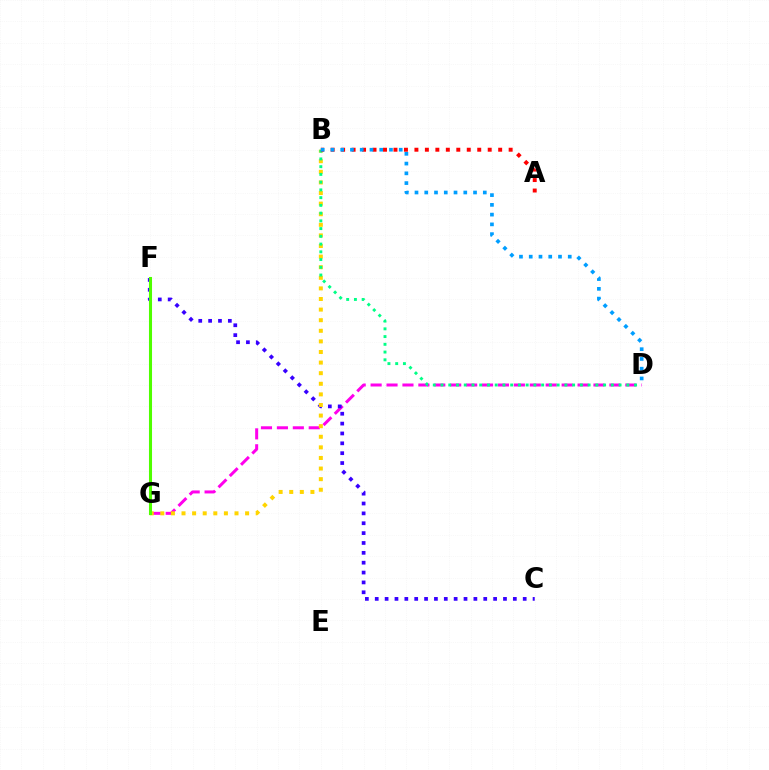{('D', 'G'): [{'color': '#ff00ed', 'line_style': 'dashed', 'thickness': 2.16}], ('C', 'F'): [{'color': '#3700ff', 'line_style': 'dotted', 'thickness': 2.68}], ('B', 'G'): [{'color': '#ffd500', 'line_style': 'dotted', 'thickness': 2.88}], ('B', 'D'): [{'color': '#00ff86', 'line_style': 'dotted', 'thickness': 2.1}, {'color': '#009eff', 'line_style': 'dotted', 'thickness': 2.65}], ('A', 'B'): [{'color': '#ff0000', 'line_style': 'dotted', 'thickness': 2.84}], ('F', 'G'): [{'color': '#4fff00', 'line_style': 'solid', 'thickness': 2.21}]}